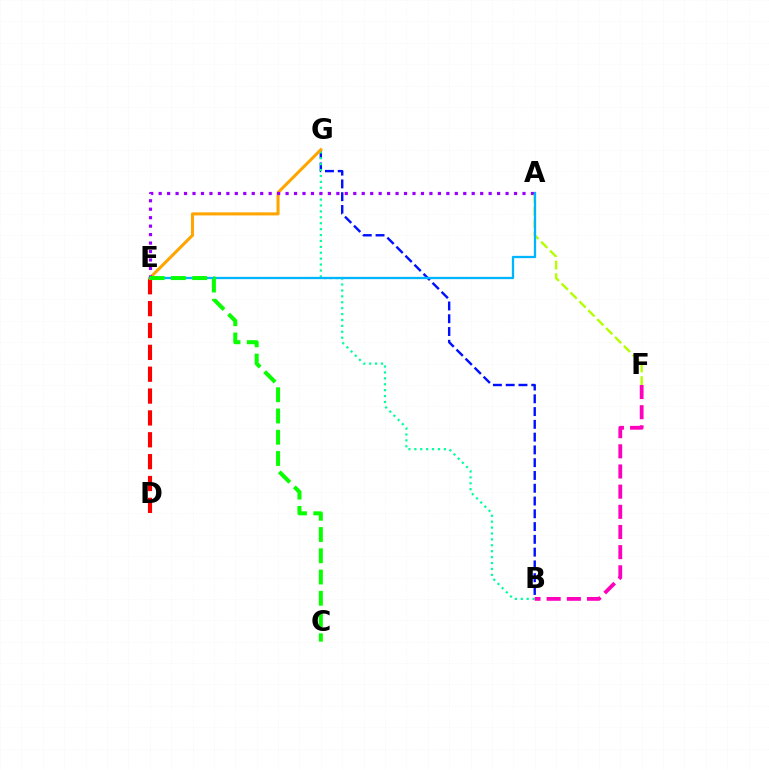{('B', 'G'): [{'color': '#0010ff', 'line_style': 'dashed', 'thickness': 1.74}, {'color': '#00ff9d', 'line_style': 'dotted', 'thickness': 1.61}], ('D', 'E'): [{'color': '#ff0000', 'line_style': 'dashed', 'thickness': 2.97}], ('E', 'G'): [{'color': '#ffa500', 'line_style': 'solid', 'thickness': 2.2}], ('A', 'E'): [{'color': '#9b00ff', 'line_style': 'dotted', 'thickness': 2.3}, {'color': '#00b5ff', 'line_style': 'solid', 'thickness': 1.65}], ('A', 'F'): [{'color': '#b3ff00', 'line_style': 'dashed', 'thickness': 1.71}], ('B', 'F'): [{'color': '#ff00bd', 'line_style': 'dashed', 'thickness': 2.74}], ('C', 'E'): [{'color': '#08ff00', 'line_style': 'dashed', 'thickness': 2.89}]}